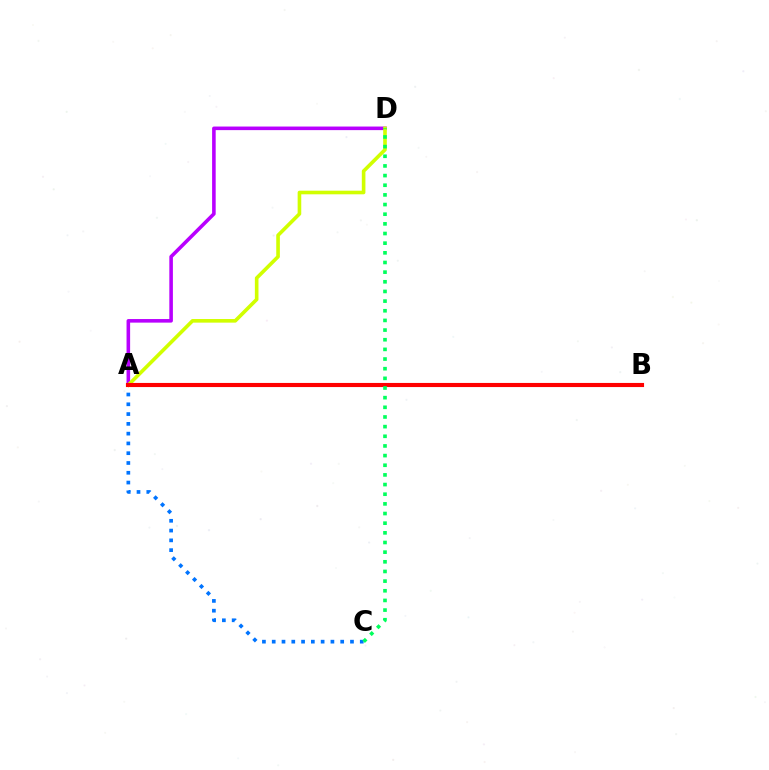{('A', 'C'): [{'color': '#0074ff', 'line_style': 'dotted', 'thickness': 2.66}], ('A', 'D'): [{'color': '#b900ff', 'line_style': 'solid', 'thickness': 2.58}, {'color': '#d1ff00', 'line_style': 'solid', 'thickness': 2.6}], ('A', 'B'): [{'color': '#ff0000', 'line_style': 'solid', 'thickness': 2.96}], ('C', 'D'): [{'color': '#00ff5c', 'line_style': 'dotted', 'thickness': 2.62}]}